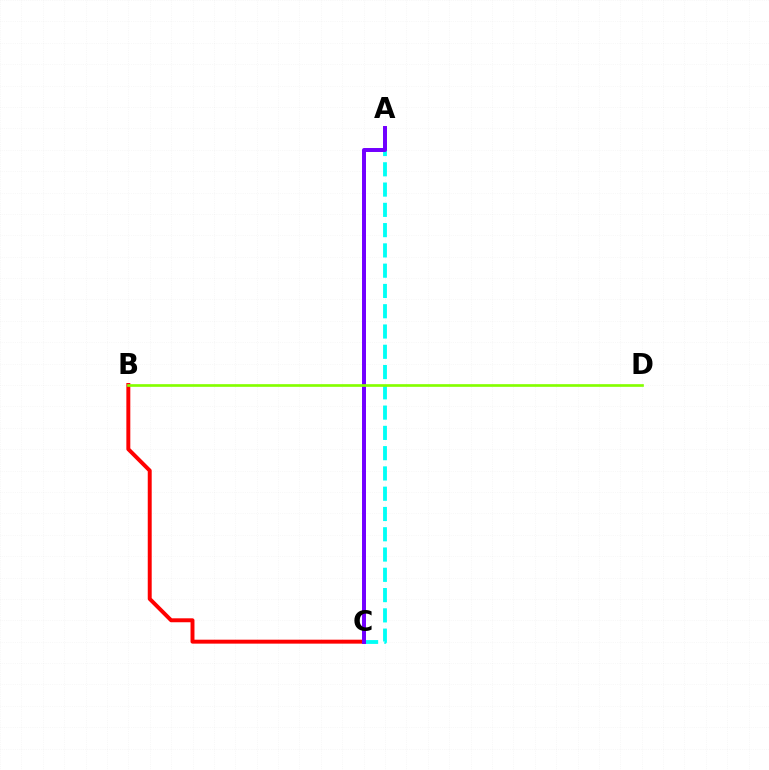{('B', 'C'): [{'color': '#ff0000', 'line_style': 'solid', 'thickness': 2.84}], ('A', 'C'): [{'color': '#00fff6', 'line_style': 'dashed', 'thickness': 2.75}, {'color': '#7200ff', 'line_style': 'solid', 'thickness': 2.86}], ('B', 'D'): [{'color': '#84ff00', 'line_style': 'solid', 'thickness': 1.93}]}